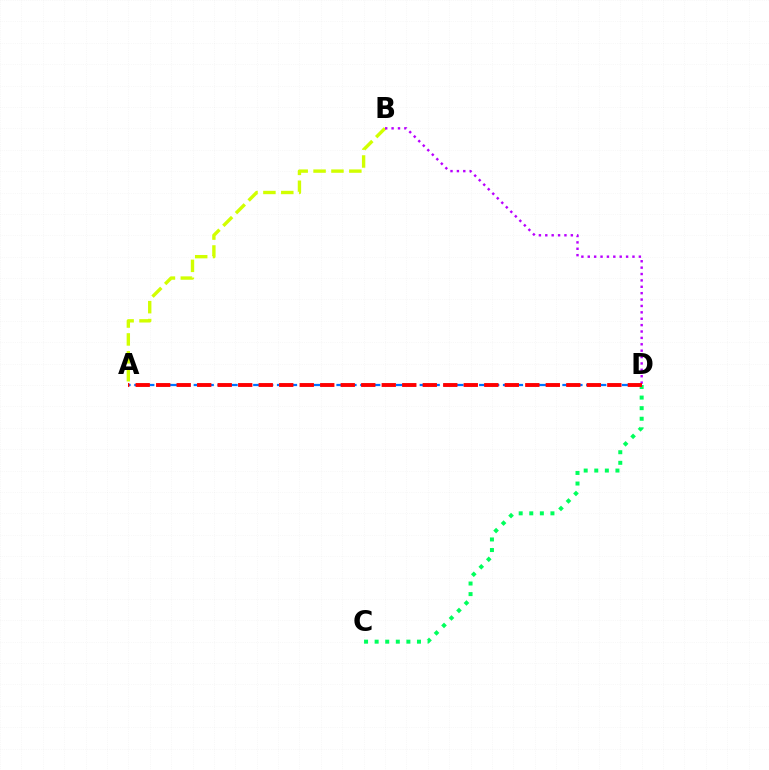{('A', 'B'): [{'color': '#d1ff00', 'line_style': 'dashed', 'thickness': 2.43}], ('C', 'D'): [{'color': '#00ff5c', 'line_style': 'dotted', 'thickness': 2.88}], ('A', 'D'): [{'color': '#0074ff', 'line_style': 'dashed', 'thickness': 1.62}, {'color': '#ff0000', 'line_style': 'dashed', 'thickness': 2.79}], ('B', 'D'): [{'color': '#b900ff', 'line_style': 'dotted', 'thickness': 1.74}]}